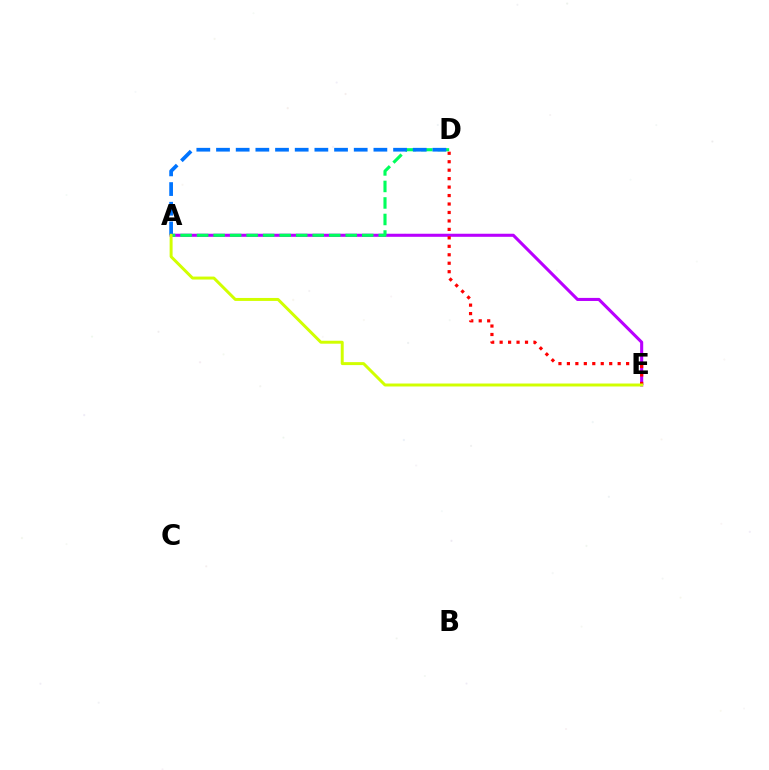{('A', 'E'): [{'color': '#b900ff', 'line_style': 'solid', 'thickness': 2.21}, {'color': '#d1ff00', 'line_style': 'solid', 'thickness': 2.13}], ('D', 'E'): [{'color': '#ff0000', 'line_style': 'dotted', 'thickness': 2.3}], ('A', 'D'): [{'color': '#00ff5c', 'line_style': 'dashed', 'thickness': 2.24}, {'color': '#0074ff', 'line_style': 'dashed', 'thickness': 2.67}]}